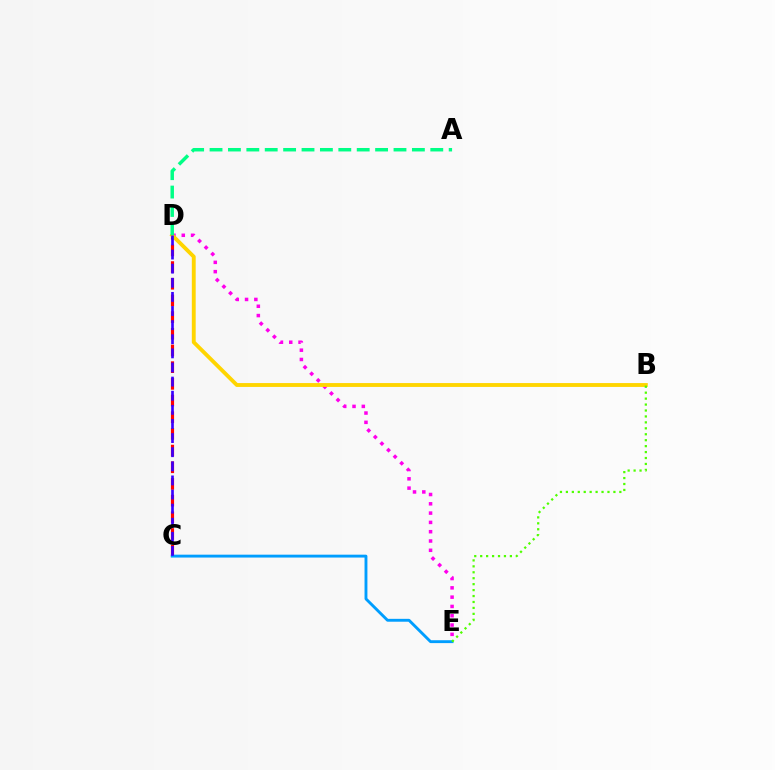{('C', 'D'): [{'color': '#ff0000', 'line_style': 'dashed', 'thickness': 2.27}, {'color': '#3700ff', 'line_style': 'dashed', 'thickness': 1.92}], ('C', 'E'): [{'color': '#009eff', 'line_style': 'solid', 'thickness': 2.07}], ('D', 'E'): [{'color': '#ff00ed', 'line_style': 'dotted', 'thickness': 2.53}], ('B', 'D'): [{'color': '#ffd500', 'line_style': 'solid', 'thickness': 2.78}], ('B', 'E'): [{'color': '#4fff00', 'line_style': 'dotted', 'thickness': 1.61}], ('A', 'D'): [{'color': '#00ff86', 'line_style': 'dashed', 'thickness': 2.5}]}